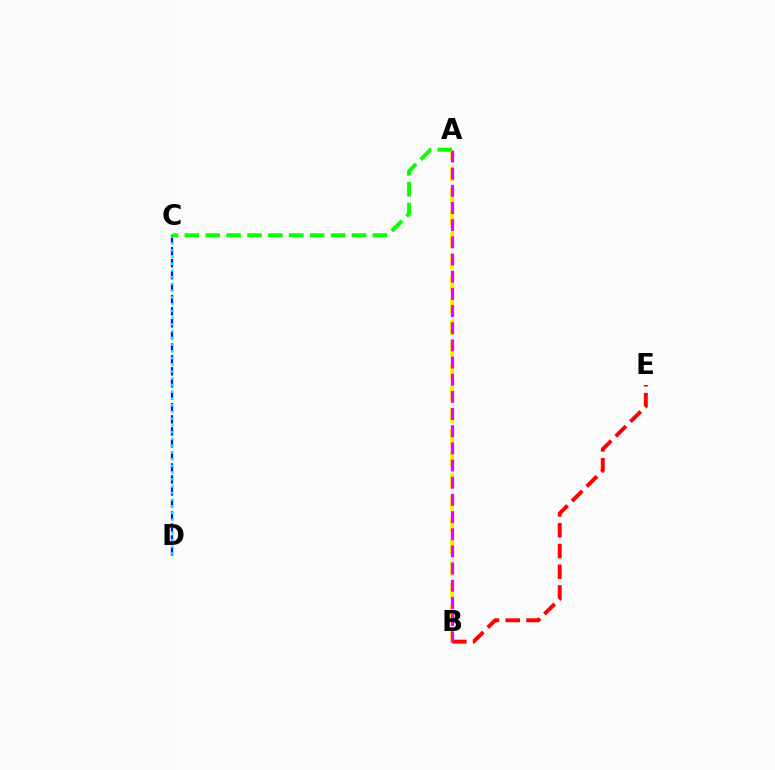{('C', 'D'): [{'color': '#0010ff', 'line_style': 'dashed', 'thickness': 1.63}, {'color': '#00fff6', 'line_style': 'dotted', 'thickness': 1.83}], ('B', 'E'): [{'color': '#ff0000', 'line_style': 'dashed', 'thickness': 2.82}], ('A', 'B'): [{'color': '#fcf500', 'line_style': 'dashed', 'thickness': 2.98}, {'color': '#ee00ff', 'line_style': 'dashed', 'thickness': 2.33}], ('A', 'C'): [{'color': '#08ff00', 'line_style': 'dashed', 'thickness': 2.84}]}